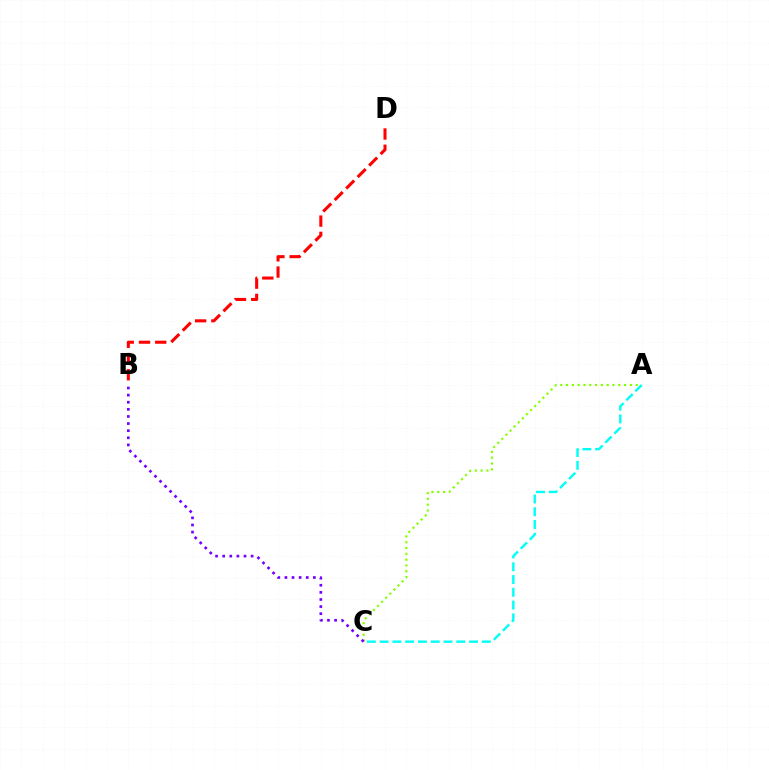{('A', 'C'): [{'color': '#84ff00', 'line_style': 'dotted', 'thickness': 1.58}, {'color': '#00fff6', 'line_style': 'dashed', 'thickness': 1.74}], ('B', 'D'): [{'color': '#ff0000', 'line_style': 'dashed', 'thickness': 2.21}], ('B', 'C'): [{'color': '#7200ff', 'line_style': 'dotted', 'thickness': 1.93}]}